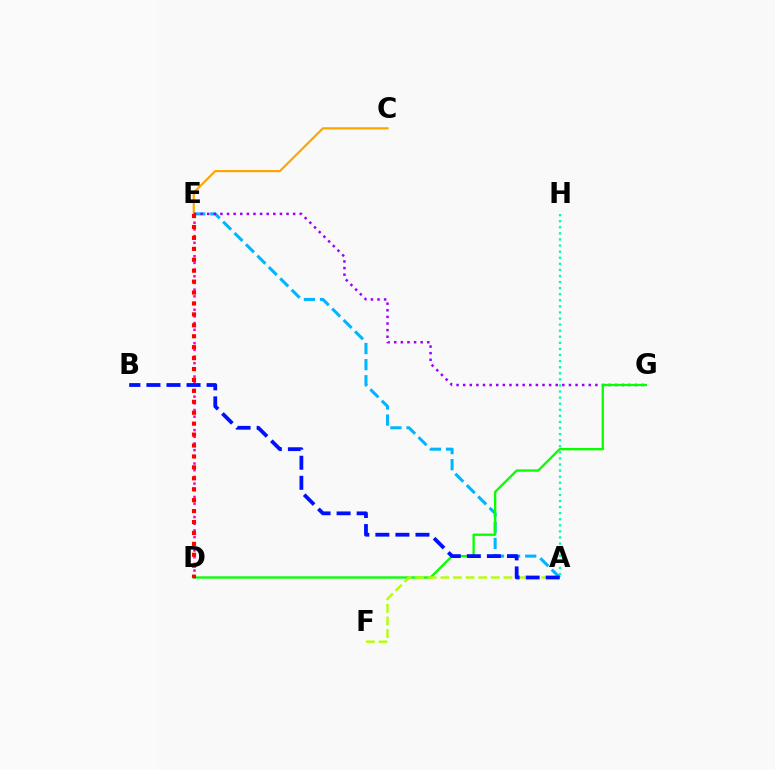{('A', 'E'): [{'color': '#00b5ff', 'line_style': 'dashed', 'thickness': 2.19}], ('C', 'E'): [{'color': '#ffa500', 'line_style': 'solid', 'thickness': 1.57}], ('E', 'G'): [{'color': '#9b00ff', 'line_style': 'dotted', 'thickness': 1.8}], ('D', 'G'): [{'color': '#08ff00', 'line_style': 'solid', 'thickness': 1.68}], ('A', 'F'): [{'color': '#b3ff00', 'line_style': 'dashed', 'thickness': 1.71}], ('D', 'E'): [{'color': '#ff00bd', 'line_style': 'dotted', 'thickness': 1.82}, {'color': '#ff0000', 'line_style': 'dotted', 'thickness': 2.97}], ('A', 'B'): [{'color': '#0010ff', 'line_style': 'dashed', 'thickness': 2.72}], ('A', 'H'): [{'color': '#00ff9d', 'line_style': 'dotted', 'thickness': 1.65}]}